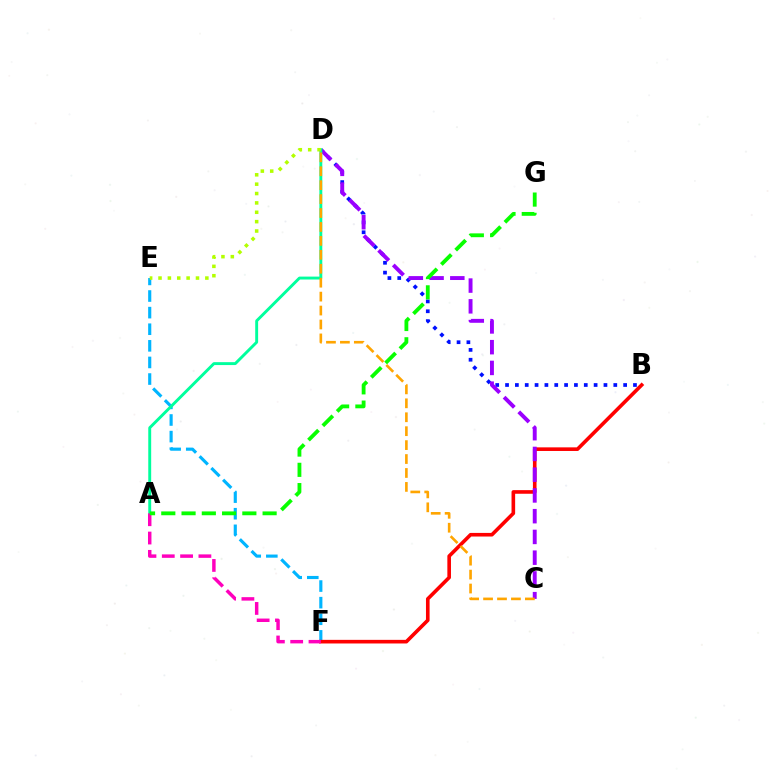{('B', 'D'): [{'color': '#0010ff', 'line_style': 'dotted', 'thickness': 2.67}], ('E', 'F'): [{'color': '#00b5ff', 'line_style': 'dashed', 'thickness': 2.26}], ('B', 'F'): [{'color': '#ff0000', 'line_style': 'solid', 'thickness': 2.61}], ('C', 'D'): [{'color': '#9b00ff', 'line_style': 'dashed', 'thickness': 2.82}, {'color': '#ffa500', 'line_style': 'dashed', 'thickness': 1.89}], ('A', 'D'): [{'color': '#00ff9d', 'line_style': 'solid', 'thickness': 2.1}], ('A', 'F'): [{'color': '#ff00bd', 'line_style': 'dashed', 'thickness': 2.49}], ('D', 'E'): [{'color': '#b3ff00', 'line_style': 'dotted', 'thickness': 2.55}], ('A', 'G'): [{'color': '#08ff00', 'line_style': 'dashed', 'thickness': 2.75}]}